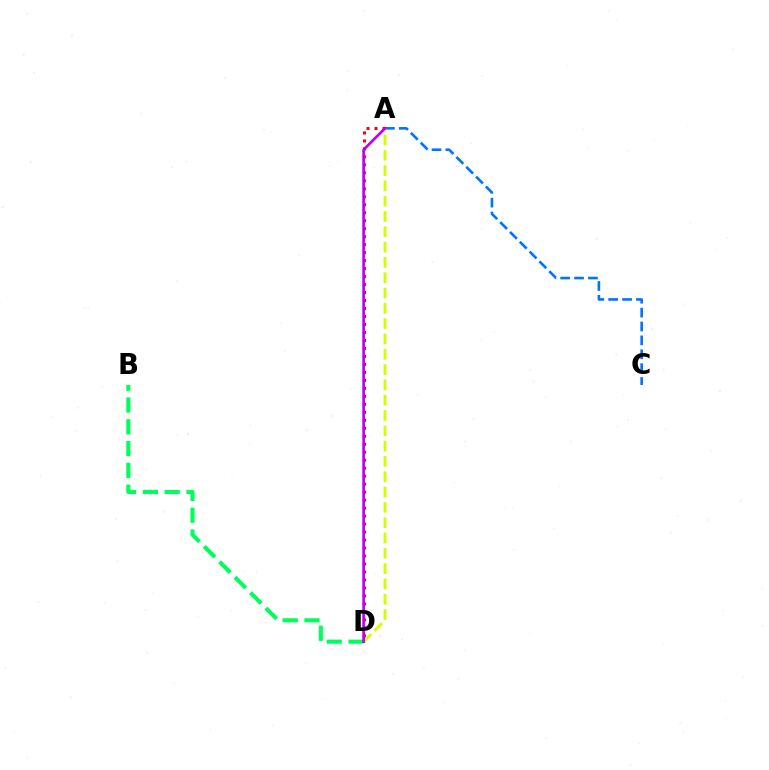{('A', 'D'): [{'color': '#ff0000', 'line_style': 'dotted', 'thickness': 2.17}, {'color': '#d1ff00', 'line_style': 'dashed', 'thickness': 2.08}, {'color': '#b900ff', 'line_style': 'solid', 'thickness': 1.92}], ('A', 'C'): [{'color': '#0074ff', 'line_style': 'dashed', 'thickness': 1.89}], ('B', 'D'): [{'color': '#00ff5c', 'line_style': 'dashed', 'thickness': 2.96}]}